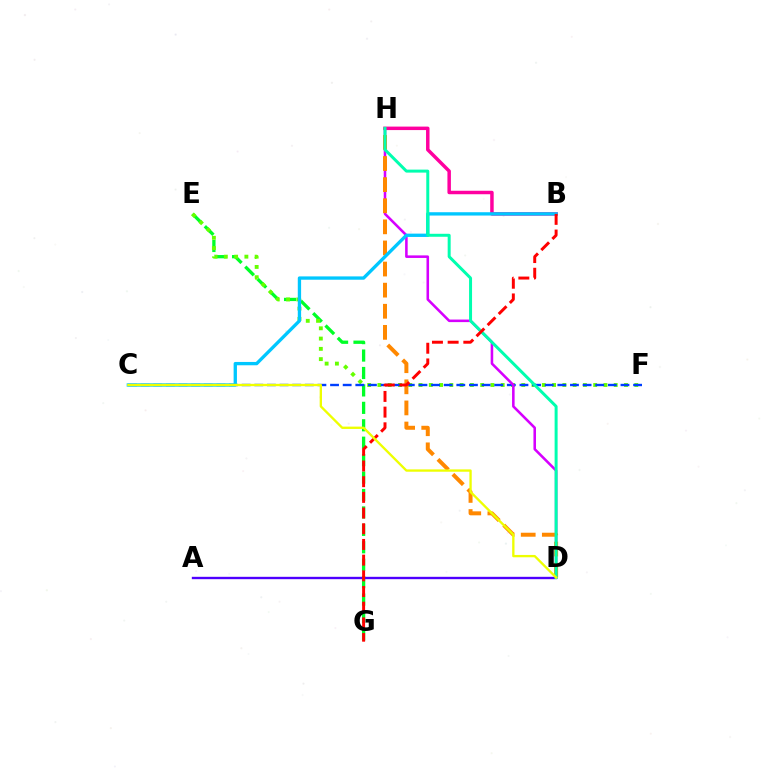{('E', 'G'): [{'color': '#00ff27', 'line_style': 'dashed', 'thickness': 2.37}], ('E', 'F'): [{'color': '#66ff00', 'line_style': 'dotted', 'thickness': 2.79}], ('C', 'F'): [{'color': '#003fff', 'line_style': 'dashed', 'thickness': 1.72}], ('D', 'H'): [{'color': '#d600ff', 'line_style': 'solid', 'thickness': 1.84}, {'color': '#ff8800', 'line_style': 'dashed', 'thickness': 2.87}, {'color': '#00ffaf', 'line_style': 'solid', 'thickness': 2.15}], ('A', 'D'): [{'color': '#4f00ff', 'line_style': 'solid', 'thickness': 1.7}], ('B', 'H'): [{'color': '#ff00a0', 'line_style': 'solid', 'thickness': 2.5}], ('B', 'C'): [{'color': '#00c7ff', 'line_style': 'solid', 'thickness': 2.39}], ('B', 'G'): [{'color': '#ff0000', 'line_style': 'dashed', 'thickness': 2.13}], ('C', 'D'): [{'color': '#eeff00', 'line_style': 'solid', 'thickness': 1.68}]}